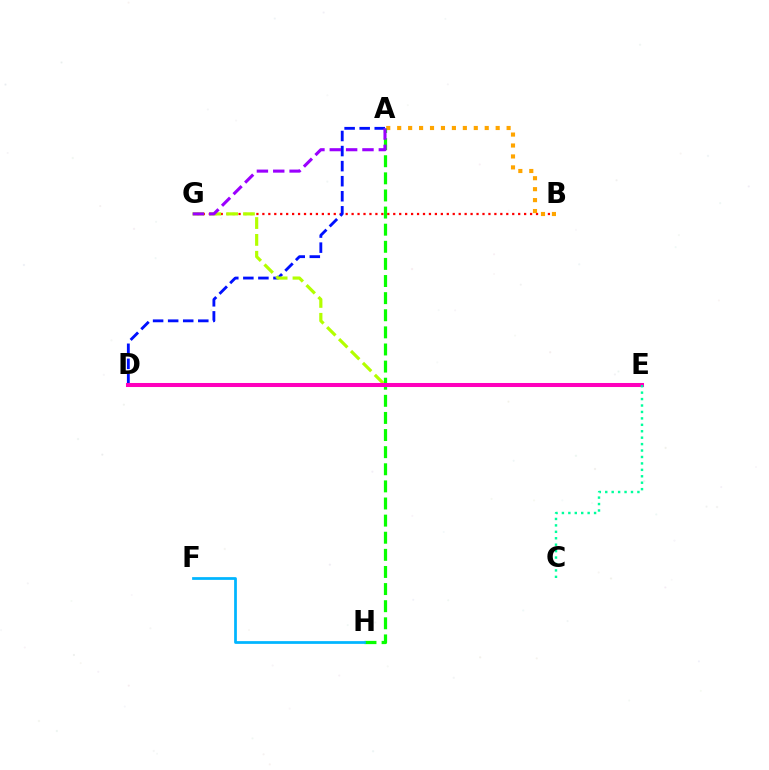{('B', 'G'): [{'color': '#ff0000', 'line_style': 'dotted', 'thickness': 1.62}], ('A', 'D'): [{'color': '#0010ff', 'line_style': 'dashed', 'thickness': 2.05}], ('E', 'G'): [{'color': '#b3ff00', 'line_style': 'dashed', 'thickness': 2.29}], ('A', 'B'): [{'color': '#ffa500', 'line_style': 'dotted', 'thickness': 2.97}], ('A', 'H'): [{'color': '#08ff00', 'line_style': 'dashed', 'thickness': 2.32}], ('F', 'H'): [{'color': '#00b5ff', 'line_style': 'solid', 'thickness': 1.98}], ('D', 'E'): [{'color': '#ff00bd', 'line_style': 'solid', 'thickness': 2.91}], ('C', 'E'): [{'color': '#00ff9d', 'line_style': 'dotted', 'thickness': 1.75}], ('A', 'G'): [{'color': '#9b00ff', 'line_style': 'dashed', 'thickness': 2.22}]}